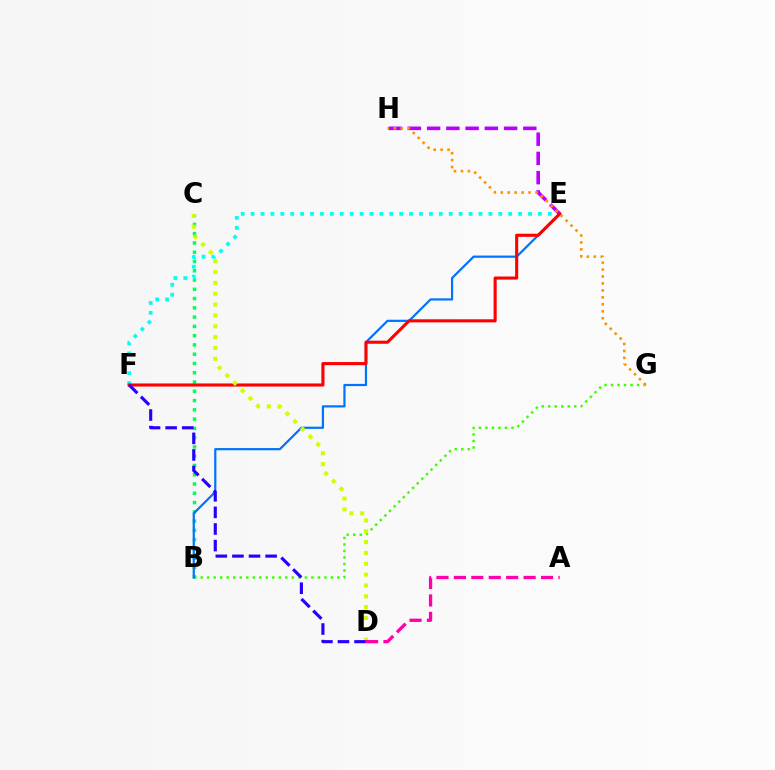{('B', 'G'): [{'color': '#3dff00', 'line_style': 'dotted', 'thickness': 1.77}], ('B', 'C'): [{'color': '#00ff5c', 'line_style': 'dotted', 'thickness': 2.52}], ('E', 'F'): [{'color': '#00fff6', 'line_style': 'dotted', 'thickness': 2.69}, {'color': '#ff0000', 'line_style': 'solid', 'thickness': 2.23}], ('B', 'E'): [{'color': '#0074ff', 'line_style': 'solid', 'thickness': 1.59}], ('E', 'H'): [{'color': '#b900ff', 'line_style': 'dashed', 'thickness': 2.61}], ('C', 'D'): [{'color': '#d1ff00', 'line_style': 'dotted', 'thickness': 2.95}], ('D', 'F'): [{'color': '#2500ff', 'line_style': 'dashed', 'thickness': 2.25}], ('G', 'H'): [{'color': '#ff9400', 'line_style': 'dotted', 'thickness': 1.89}], ('A', 'D'): [{'color': '#ff00ac', 'line_style': 'dashed', 'thickness': 2.37}]}